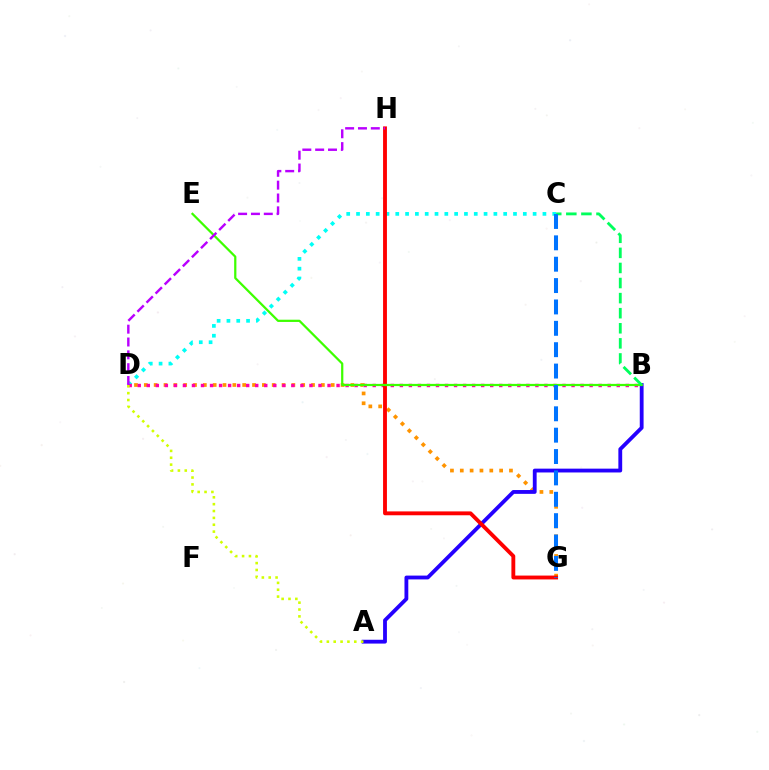{('D', 'G'): [{'color': '#ff9400', 'line_style': 'dotted', 'thickness': 2.67}], ('A', 'B'): [{'color': '#2500ff', 'line_style': 'solid', 'thickness': 2.75}], ('C', 'D'): [{'color': '#00fff6', 'line_style': 'dotted', 'thickness': 2.67}], ('B', 'D'): [{'color': '#ff00ac', 'line_style': 'dotted', 'thickness': 2.46}], ('G', 'H'): [{'color': '#ff0000', 'line_style': 'solid', 'thickness': 2.78}], ('B', 'E'): [{'color': '#3dff00', 'line_style': 'solid', 'thickness': 1.61}], ('B', 'C'): [{'color': '#00ff5c', 'line_style': 'dashed', 'thickness': 2.05}], ('D', 'H'): [{'color': '#b900ff', 'line_style': 'dashed', 'thickness': 1.74}], ('A', 'D'): [{'color': '#d1ff00', 'line_style': 'dotted', 'thickness': 1.86}], ('C', 'G'): [{'color': '#0074ff', 'line_style': 'dashed', 'thickness': 2.9}]}